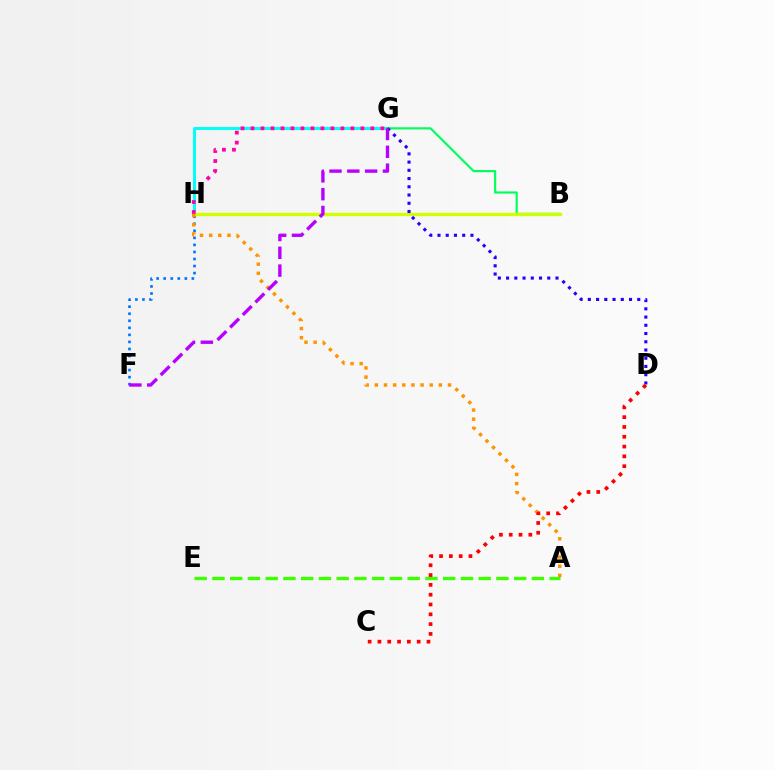{('G', 'H'): [{'color': '#00fff6', 'line_style': 'solid', 'thickness': 2.17}, {'color': '#ff00ac', 'line_style': 'dotted', 'thickness': 2.71}], ('F', 'H'): [{'color': '#0074ff', 'line_style': 'dotted', 'thickness': 1.91}], ('B', 'G'): [{'color': '#00ff5c', 'line_style': 'solid', 'thickness': 1.57}], ('B', 'H'): [{'color': '#d1ff00', 'line_style': 'solid', 'thickness': 2.38}], ('A', 'H'): [{'color': '#ff9400', 'line_style': 'dotted', 'thickness': 2.48}], ('D', 'G'): [{'color': '#2500ff', 'line_style': 'dotted', 'thickness': 2.24}], ('F', 'G'): [{'color': '#b900ff', 'line_style': 'dashed', 'thickness': 2.42}], ('A', 'E'): [{'color': '#3dff00', 'line_style': 'dashed', 'thickness': 2.41}], ('C', 'D'): [{'color': '#ff0000', 'line_style': 'dotted', 'thickness': 2.67}]}